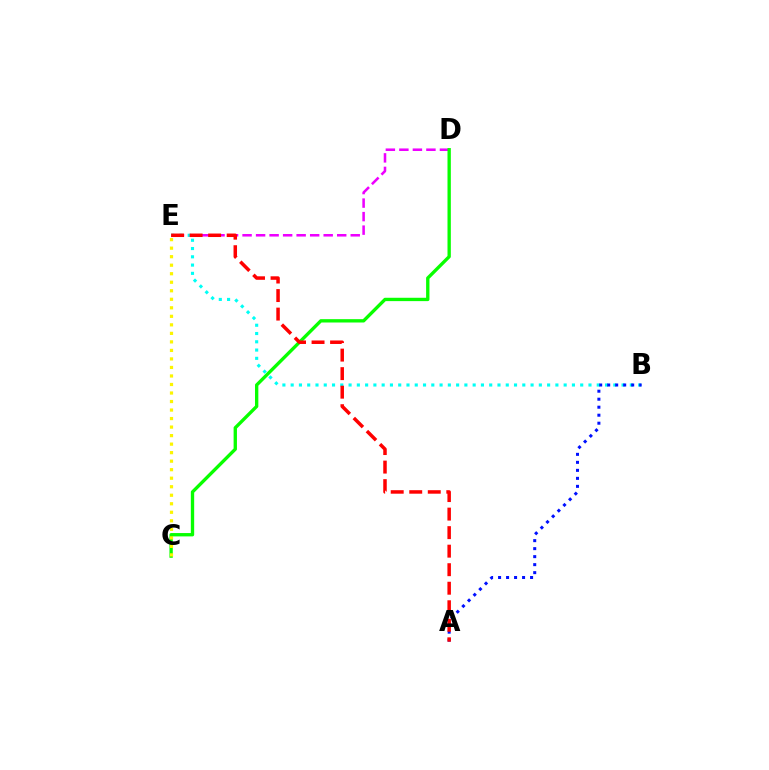{('D', 'E'): [{'color': '#ee00ff', 'line_style': 'dashed', 'thickness': 1.84}], ('C', 'D'): [{'color': '#08ff00', 'line_style': 'solid', 'thickness': 2.41}], ('B', 'E'): [{'color': '#00fff6', 'line_style': 'dotted', 'thickness': 2.25}], ('A', 'B'): [{'color': '#0010ff', 'line_style': 'dotted', 'thickness': 2.17}], ('A', 'E'): [{'color': '#ff0000', 'line_style': 'dashed', 'thickness': 2.52}], ('C', 'E'): [{'color': '#fcf500', 'line_style': 'dotted', 'thickness': 2.31}]}